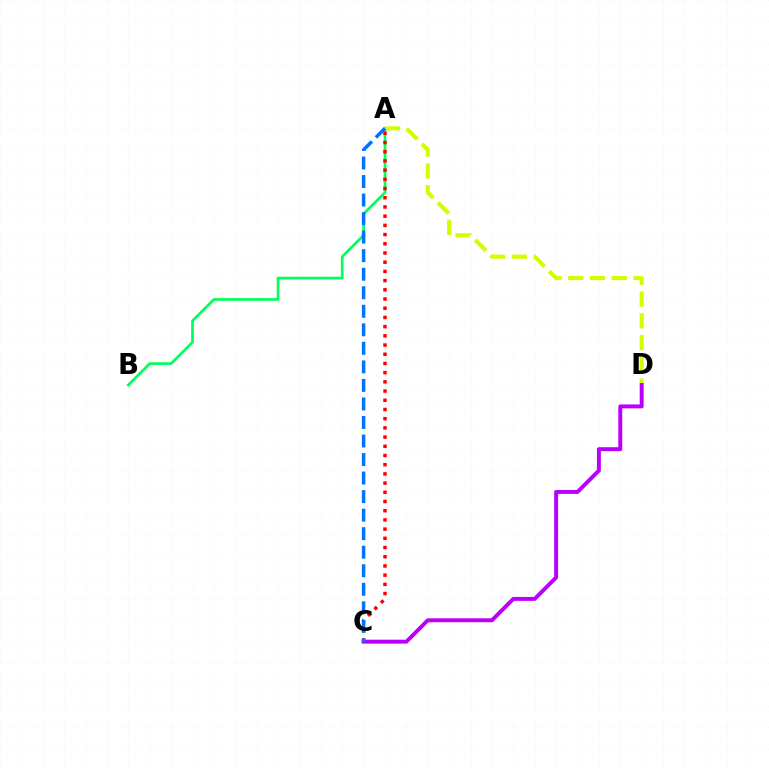{('A', 'B'): [{'color': '#00ff5c', 'line_style': 'solid', 'thickness': 1.95}], ('A', 'D'): [{'color': '#d1ff00', 'line_style': 'dashed', 'thickness': 2.95}], ('C', 'D'): [{'color': '#b900ff', 'line_style': 'solid', 'thickness': 2.84}], ('A', 'C'): [{'color': '#ff0000', 'line_style': 'dotted', 'thickness': 2.5}, {'color': '#0074ff', 'line_style': 'dashed', 'thickness': 2.52}]}